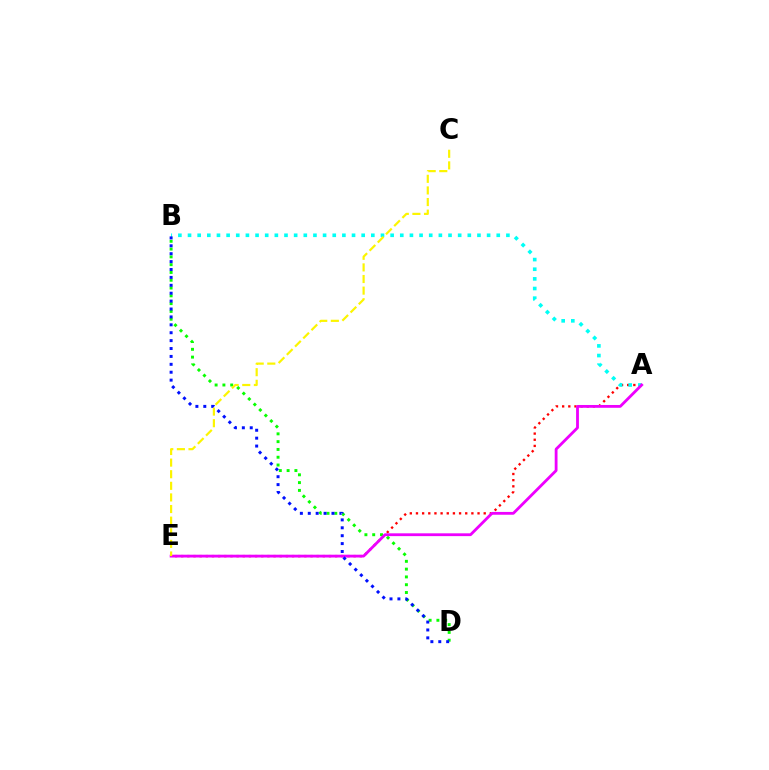{('A', 'E'): [{'color': '#ff0000', 'line_style': 'dotted', 'thickness': 1.67}, {'color': '#ee00ff', 'line_style': 'solid', 'thickness': 2.02}], ('A', 'B'): [{'color': '#00fff6', 'line_style': 'dotted', 'thickness': 2.62}], ('B', 'D'): [{'color': '#08ff00', 'line_style': 'dotted', 'thickness': 2.12}, {'color': '#0010ff', 'line_style': 'dotted', 'thickness': 2.15}], ('C', 'E'): [{'color': '#fcf500', 'line_style': 'dashed', 'thickness': 1.58}]}